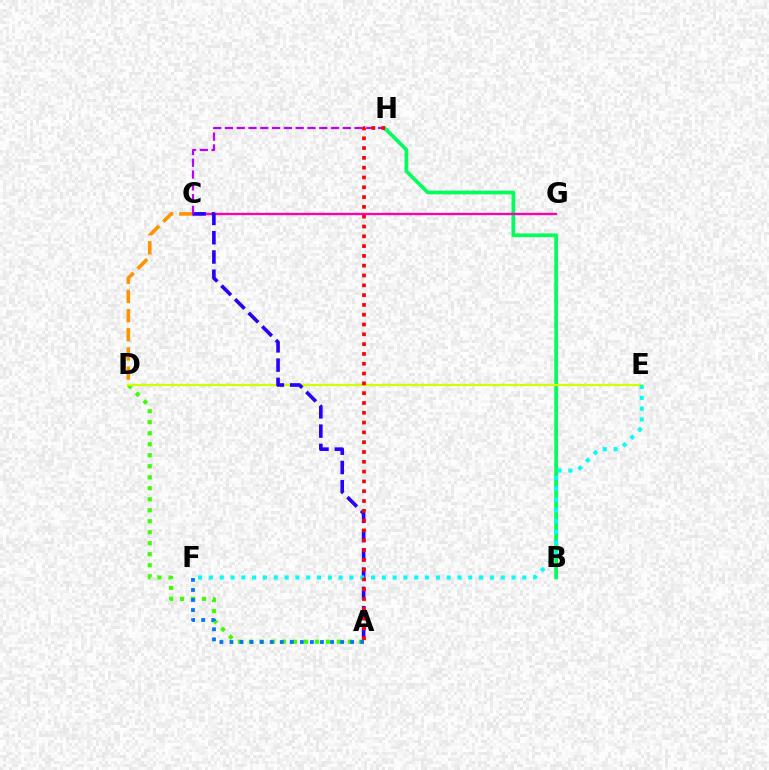{('B', 'H'): [{'color': '#00ff5c', 'line_style': 'solid', 'thickness': 2.69}], ('C', 'G'): [{'color': '#ff00ac', 'line_style': 'solid', 'thickness': 1.69}], ('A', 'D'): [{'color': '#3dff00', 'line_style': 'dotted', 'thickness': 2.99}], ('D', 'E'): [{'color': '#d1ff00', 'line_style': 'solid', 'thickness': 1.6}], ('C', 'D'): [{'color': '#ff9400', 'line_style': 'dashed', 'thickness': 2.6}], ('A', 'F'): [{'color': '#0074ff', 'line_style': 'dotted', 'thickness': 2.73}], ('A', 'C'): [{'color': '#2500ff', 'line_style': 'dashed', 'thickness': 2.62}], ('C', 'H'): [{'color': '#b900ff', 'line_style': 'dashed', 'thickness': 1.6}], ('E', 'F'): [{'color': '#00fff6', 'line_style': 'dotted', 'thickness': 2.94}], ('A', 'H'): [{'color': '#ff0000', 'line_style': 'dotted', 'thickness': 2.66}]}